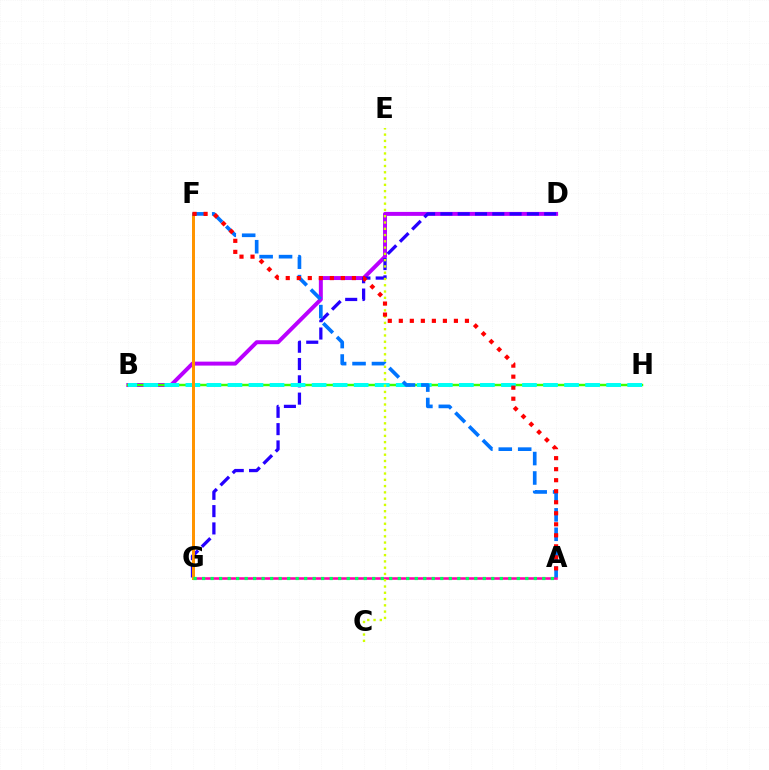{('B', 'D'): [{'color': '#b900ff', 'line_style': 'solid', 'thickness': 2.85}], ('A', 'G'): [{'color': '#ff00ac', 'line_style': 'solid', 'thickness': 1.86}, {'color': '#00ff5c', 'line_style': 'dotted', 'thickness': 2.31}], ('D', 'G'): [{'color': '#2500ff', 'line_style': 'dashed', 'thickness': 2.35}], ('B', 'H'): [{'color': '#3dff00', 'line_style': 'solid', 'thickness': 1.76}, {'color': '#00fff6', 'line_style': 'dashed', 'thickness': 2.86}], ('C', 'E'): [{'color': '#d1ff00', 'line_style': 'dotted', 'thickness': 1.71}], ('F', 'G'): [{'color': '#ff9400', 'line_style': 'solid', 'thickness': 2.16}], ('A', 'F'): [{'color': '#0074ff', 'line_style': 'dashed', 'thickness': 2.64}, {'color': '#ff0000', 'line_style': 'dotted', 'thickness': 3.0}]}